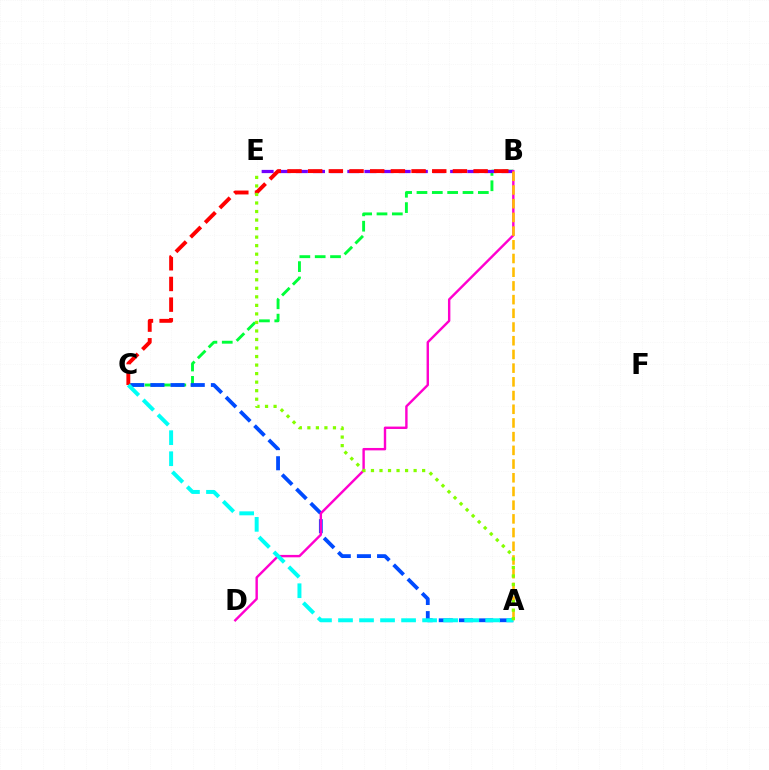{('B', 'C'): [{'color': '#00ff39', 'line_style': 'dashed', 'thickness': 2.08}, {'color': '#ff0000', 'line_style': 'dashed', 'thickness': 2.81}], ('A', 'C'): [{'color': '#004bff', 'line_style': 'dashed', 'thickness': 2.74}, {'color': '#00fff6', 'line_style': 'dashed', 'thickness': 2.86}], ('B', 'E'): [{'color': '#7200ff', 'line_style': 'dashed', 'thickness': 2.33}], ('B', 'D'): [{'color': '#ff00cf', 'line_style': 'solid', 'thickness': 1.74}], ('A', 'B'): [{'color': '#ffbd00', 'line_style': 'dashed', 'thickness': 1.86}], ('A', 'E'): [{'color': '#84ff00', 'line_style': 'dotted', 'thickness': 2.32}]}